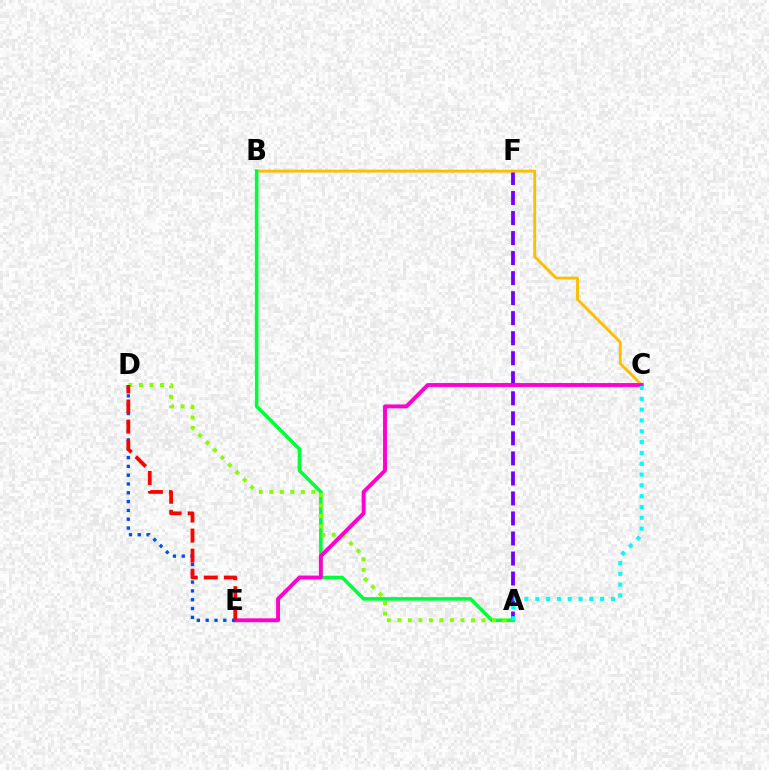{('A', 'F'): [{'color': '#7200ff', 'line_style': 'dashed', 'thickness': 2.72}], ('B', 'C'): [{'color': '#ffbd00', 'line_style': 'solid', 'thickness': 2.06}], ('A', 'B'): [{'color': '#00ff39', 'line_style': 'solid', 'thickness': 2.56}], ('A', 'D'): [{'color': '#84ff00', 'line_style': 'dotted', 'thickness': 2.86}], ('C', 'E'): [{'color': '#ff00cf', 'line_style': 'solid', 'thickness': 2.81}], ('D', 'E'): [{'color': '#004bff', 'line_style': 'dotted', 'thickness': 2.39}, {'color': '#ff0000', 'line_style': 'dashed', 'thickness': 2.73}], ('A', 'C'): [{'color': '#00fff6', 'line_style': 'dotted', 'thickness': 2.94}]}